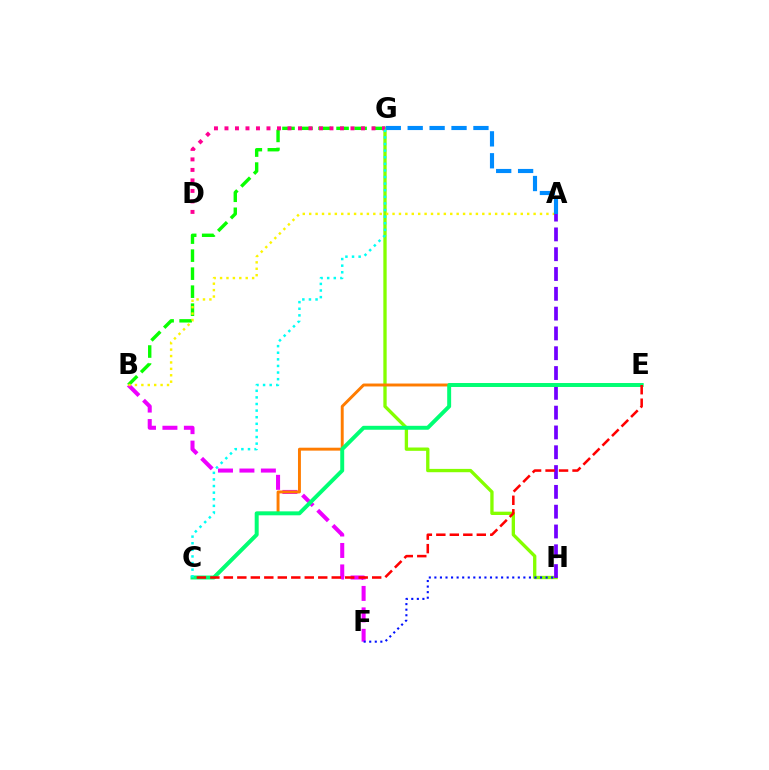{('B', 'G'): [{'color': '#08ff00', 'line_style': 'dashed', 'thickness': 2.45}], ('B', 'F'): [{'color': '#ee00ff', 'line_style': 'dashed', 'thickness': 2.91}], ('G', 'H'): [{'color': '#84ff00', 'line_style': 'solid', 'thickness': 2.39}], ('C', 'E'): [{'color': '#ff7c00', 'line_style': 'solid', 'thickness': 2.11}, {'color': '#00ff74', 'line_style': 'solid', 'thickness': 2.84}, {'color': '#ff0000', 'line_style': 'dashed', 'thickness': 1.83}], ('A', 'B'): [{'color': '#fcf500', 'line_style': 'dotted', 'thickness': 1.74}], ('A', 'H'): [{'color': '#7200ff', 'line_style': 'dashed', 'thickness': 2.69}], ('F', 'H'): [{'color': '#0010ff', 'line_style': 'dotted', 'thickness': 1.51}], ('D', 'G'): [{'color': '#ff0094', 'line_style': 'dotted', 'thickness': 2.85}], ('A', 'G'): [{'color': '#008cff', 'line_style': 'dashed', 'thickness': 2.98}], ('C', 'G'): [{'color': '#00fff6', 'line_style': 'dotted', 'thickness': 1.79}]}